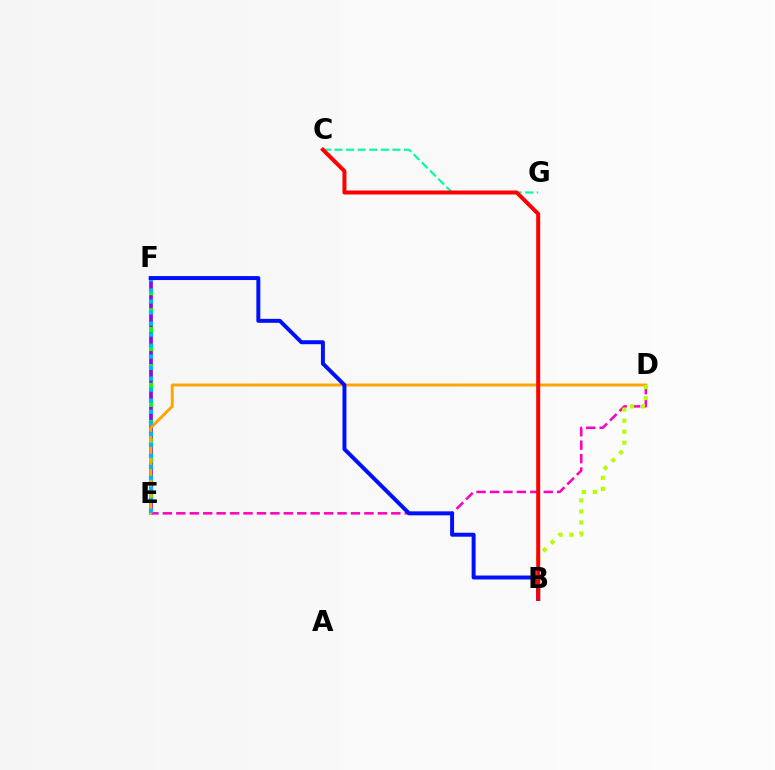{('C', 'G'): [{'color': '#00ff9d', 'line_style': 'dashed', 'thickness': 1.57}], ('E', 'F'): [{'color': '#08ff00', 'line_style': 'solid', 'thickness': 2.77}, {'color': '#9b00ff', 'line_style': 'dashed', 'thickness': 2.53}, {'color': '#00b5ff', 'line_style': 'dotted', 'thickness': 2.99}], ('D', 'E'): [{'color': '#ff00bd', 'line_style': 'dashed', 'thickness': 1.83}, {'color': '#ffa500', 'line_style': 'solid', 'thickness': 2.12}], ('B', 'D'): [{'color': '#b3ff00', 'line_style': 'dotted', 'thickness': 2.99}], ('B', 'F'): [{'color': '#0010ff', 'line_style': 'solid', 'thickness': 2.85}], ('B', 'C'): [{'color': '#ff0000', 'line_style': 'solid', 'thickness': 2.87}]}